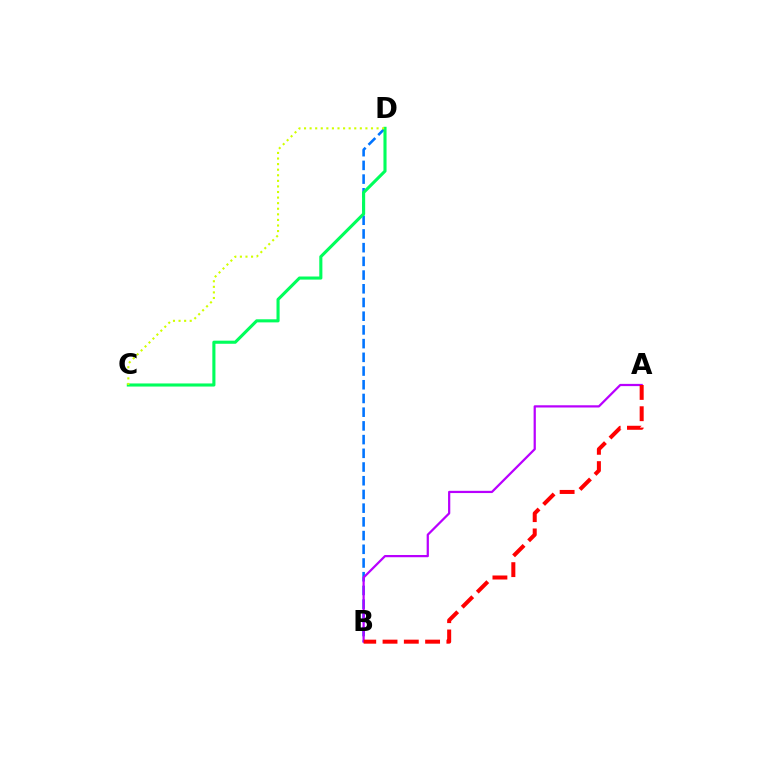{('B', 'D'): [{'color': '#0074ff', 'line_style': 'dashed', 'thickness': 1.86}], ('C', 'D'): [{'color': '#00ff5c', 'line_style': 'solid', 'thickness': 2.23}, {'color': '#d1ff00', 'line_style': 'dotted', 'thickness': 1.52}], ('A', 'B'): [{'color': '#b900ff', 'line_style': 'solid', 'thickness': 1.61}, {'color': '#ff0000', 'line_style': 'dashed', 'thickness': 2.89}]}